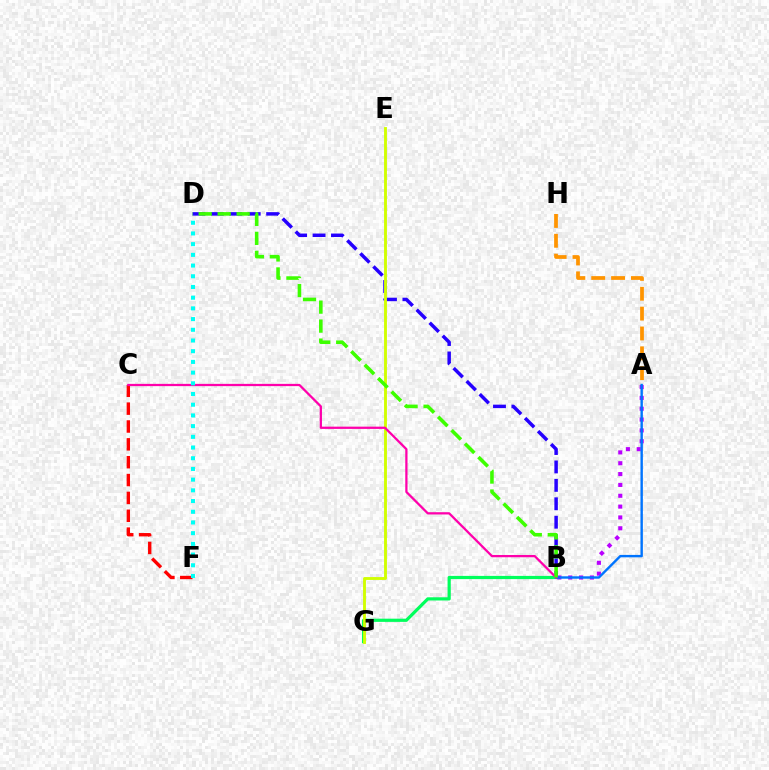{('B', 'D'): [{'color': '#2500ff', 'line_style': 'dashed', 'thickness': 2.5}, {'color': '#3dff00', 'line_style': 'dashed', 'thickness': 2.58}], ('B', 'G'): [{'color': '#00ff5c', 'line_style': 'solid', 'thickness': 2.3}], ('A', 'B'): [{'color': '#b900ff', 'line_style': 'dotted', 'thickness': 2.95}, {'color': '#0074ff', 'line_style': 'solid', 'thickness': 1.73}], ('E', 'G'): [{'color': '#d1ff00', 'line_style': 'solid', 'thickness': 2.06}], ('C', 'F'): [{'color': '#ff0000', 'line_style': 'dashed', 'thickness': 2.43}], ('B', 'C'): [{'color': '#ff00ac', 'line_style': 'solid', 'thickness': 1.63}], ('A', 'H'): [{'color': '#ff9400', 'line_style': 'dashed', 'thickness': 2.7}], ('D', 'F'): [{'color': '#00fff6', 'line_style': 'dotted', 'thickness': 2.91}]}